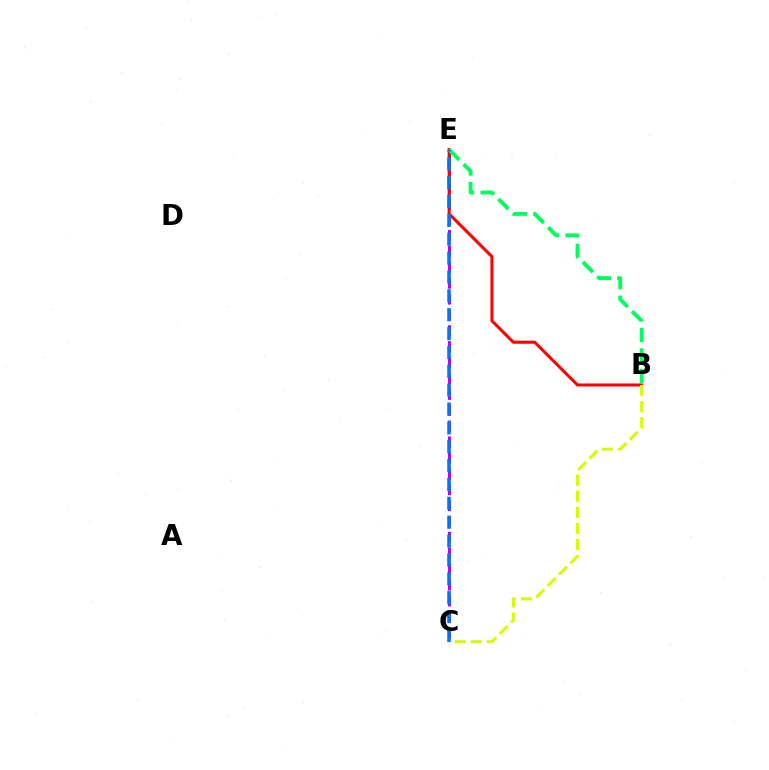{('C', 'E'): [{'color': '#b900ff', 'line_style': 'dashed', 'thickness': 2.16}, {'color': '#0074ff', 'line_style': 'dashed', 'thickness': 2.56}], ('B', 'E'): [{'color': '#ff0000', 'line_style': 'solid', 'thickness': 2.19}, {'color': '#00ff5c', 'line_style': 'dashed', 'thickness': 2.79}], ('B', 'C'): [{'color': '#d1ff00', 'line_style': 'dashed', 'thickness': 2.18}]}